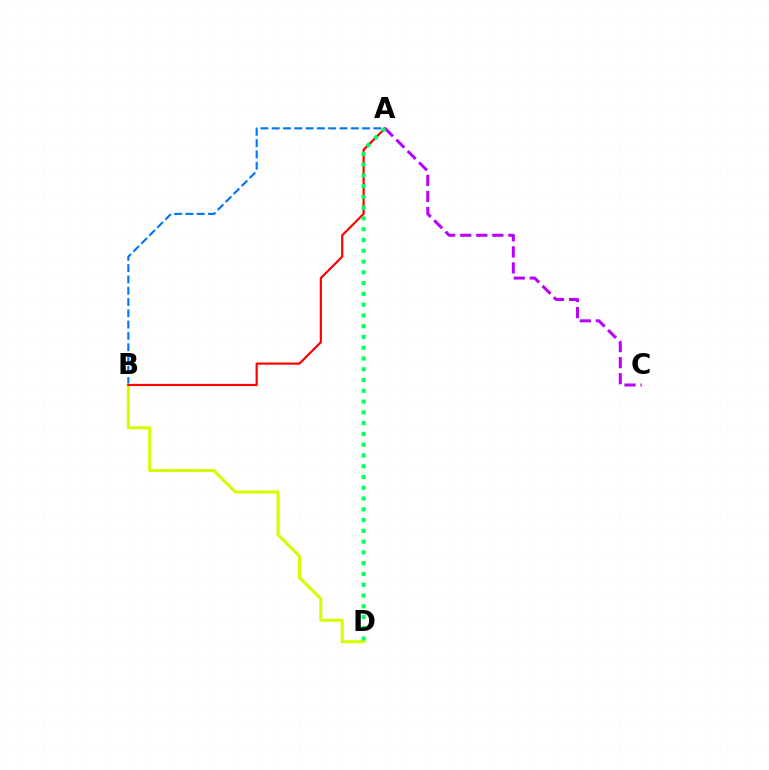{('A', 'C'): [{'color': '#b900ff', 'line_style': 'dashed', 'thickness': 2.18}], ('A', 'B'): [{'color': '#0074ff', 'line_style': 'dashed', 'thickness': 1.53}, {'color': '#ff0000', 'line_style': 'solid', 'thickness': 1.58}], ('B', 'D'): [{'color': '#d1ff00', 'line_style': 'solid', 'thickness': 2.23}], ('A', 'D'): [{'color': '#00ff5c', 'line_style': 'dotted', 'thickness': 2.93}]}